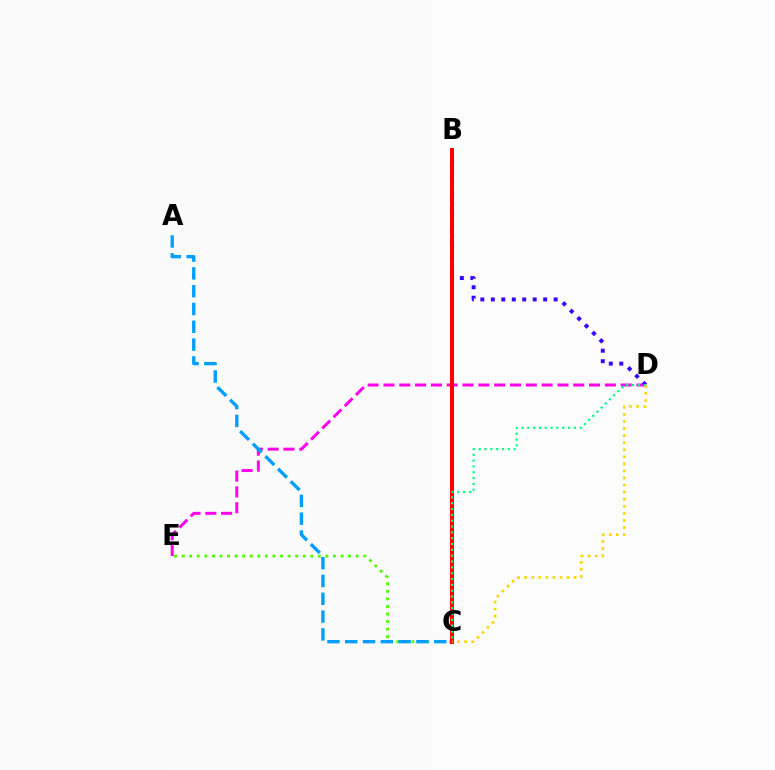{('C', 'E'): [{'color': '#4fff00', 'line_style': 'dotted', 'thickness': 2.06}], ('D', 'E'): [{'color': '#ff00ed', 'line_style': 'dashed', 'thickness': 2.15}], ('B', 'D'): [{'color': '#3700ff', 'line_style': 'dotted', 'thickness': 2.84}], ('B', 'C'): [{'color': '#ff0000', 'line_style': 'solid', 'thickness': 2.89}], ('C', 'D'): [{'color': '#00ff86', 'line_style': 'dotted', 'thickness': 1.58}, {'color': '#ffd500', 'line_style': 'dotted', 'thickness': 1.92}], ('A', 'C'): [{'color': '#009eff', 'line_style': 'dashed', 'thickness': 2.42}]}